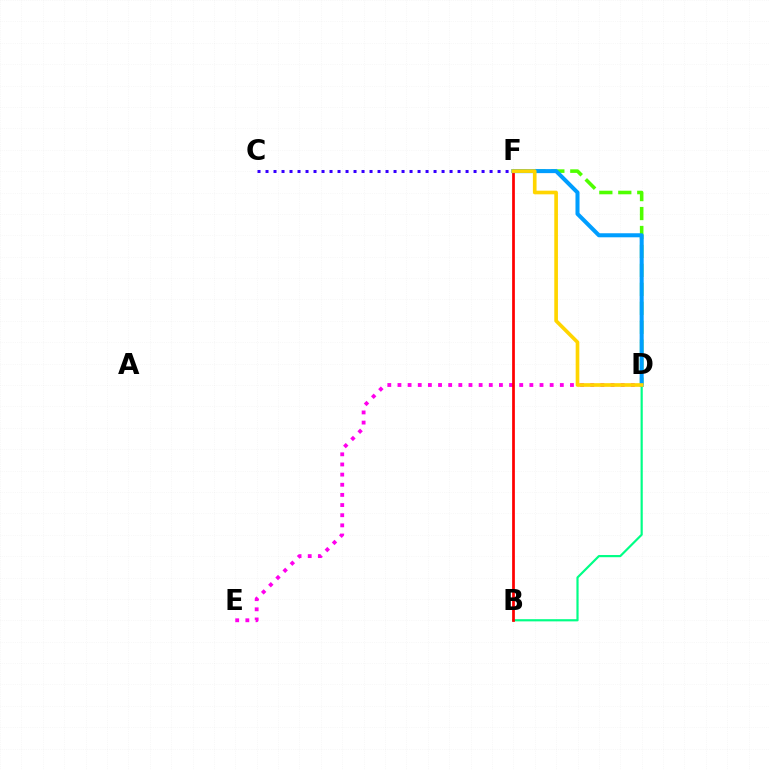{('C', 'F'): [{'color': '#3700ff', 'line_style': 'dotted', 'thickness': 2.17}], ('B', 'D'): [{'color': '#00ff86', 'line_style': 'solid', 'thickness': 1.57}], ('D', 'E'): [{'color': '#ff00ed', 'line_style': 'dotted', 'thickness': 2.76}], ('B', 'F'): [{'color': '#ff0000', 'line_style': 'solid', 'thickness': 1.97}], ('D', 'F'): [{'color': '#4fff00', 'line_style': 'dashed', 'thickness': 2.57}, {'color': '#009eff', 'line_style': 'solid', 'thickness': 2.91}, {'color': '#ffd500', 'line_style': 'solid', 'thickness': 2.63}]}